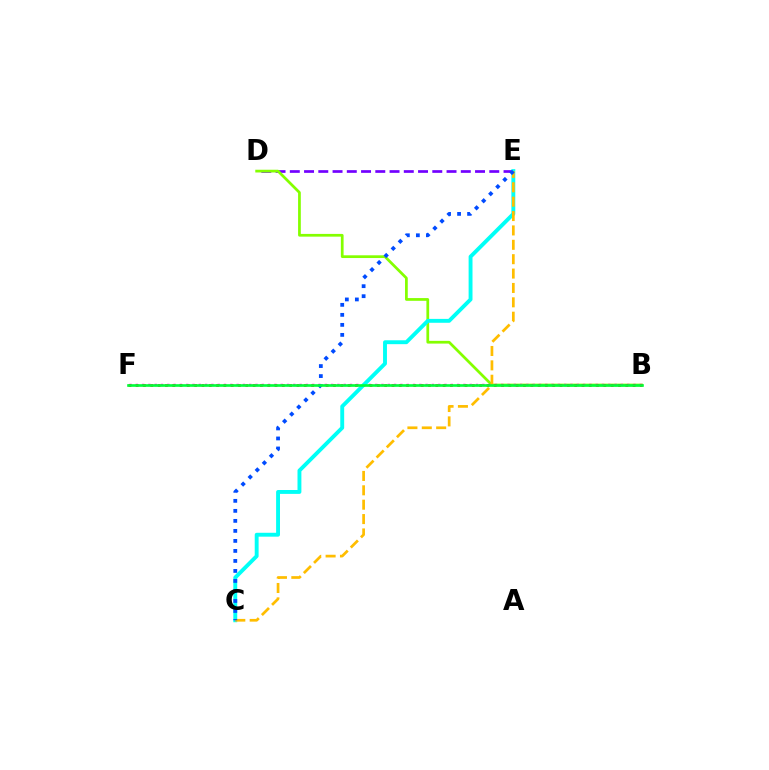{('D', 'E'): [{'color': '#7200ff', 'line_style': 'dashed', 'thickness': 1.94}], ('B', 'D'): [{'color': '#84ff00', 'line_style': 'solid', 'thickness': 1.97}], ('B', 'F'): [{'color': '#ff00cf', 'line_style': 'dotted', 'thickness': 1.71}, {'color': '#ff0000', 'line_style': 'dotted', 'thickness': 1.99}, {'color': '#00ff39', 'line_style': 'solid', 'thickness': 1.91}], ('C', 'E'): [{'color': '#00fff6', 'line_style': 'solid', 'thickness': 2.8}, {'color': '#ffbd00', 'line_style': 'dashed', 'thickness': 1.95}, {'color': '#004bff', 'line_style': 'dotted', 'thickness': 2.72}]}